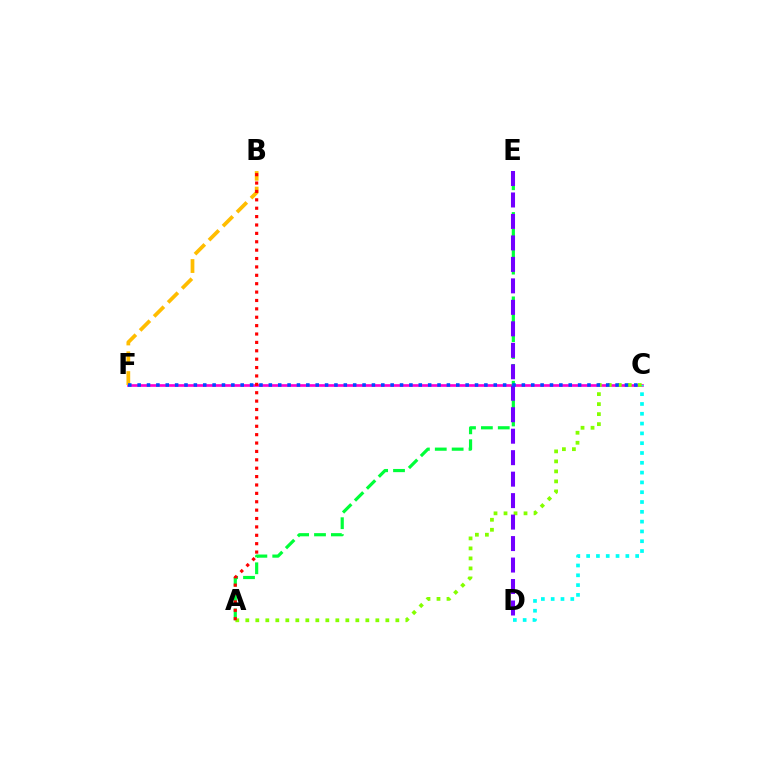{('C', 'F'): [{'color': '#ff00cf', 'line_style': 'solid', 'thickness': 1.93}, {'color': '#004bff', 'line_style': 'dotted', 'thickness': 2.55}], ('C', 'D'): [{'color': '#00fff6', 'line_style': 'dotted', 'thickness': 2.66}], ('A', 'E'): [{'color': '#00ff39', 'line_style': 'dashed', 'thickness': 2.29}], ('B', 'F'): [{'color': '#ffbd00', 'line_style': 'dashed', 'thickness': 2.69}], ('A', 'C'): [{'color': '#84ff00', 'line_style': 'dotted', 'thickness': 2.72}], ('A', 'B'): [{'color': '#ff0000', 'line_style': 'dotted', 'thickness': 2.28}], ('D', 'E'): [{'color': '#7200ff', 'line_style': 'dashed', 'thickness': 2.92}]}